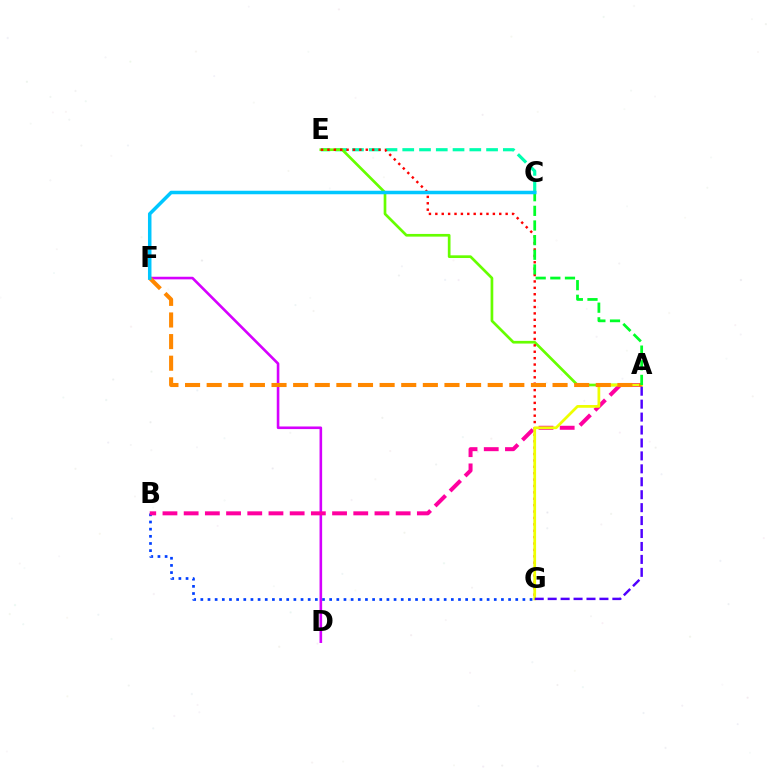{('C', 'E'): [{'color': '#00ffaf', 'line_style': 'dashed', 'thickness': 2.28}], ('A', 'E'): [{'color': '#66ff00', 'line_style': 'solid', 'thickness': 1.94}], ('E', 'G'): [{'color': '#ff0000', 'line_style': 'dotted', 'thickness': 1.74}], ('B', 'G'): [{'color': '#003fff', 'line_style': 'dotted', 'thickness': 1.94}], ('D', 'F'): [{'color': '#d600ff', 'line_style': 'solid', 'thickness': 1.87}], ('A', 'B'): [{'color': '#ff00a0', 'line_style': 'dashed', 'thickness': 2.88}], ('A', 'G'): [{'color': '#eeff00', 'line_style': 'solid', 'thickness': 1.98}, {'color': '#4f00ff', 'line_style': 'dashed', 'thickness': 1.76}], ('A', 'F'): [{'color': '#ff8800', 'line_style': 'dashed', 'thickness': 2.94}], ('A', 'C'): [{'color': '#00ff27', 'line_style': 'dashed', 'thickness': 1.99}], ('C', 'F'): [{'color': '#00c7ff', 'line_style': 'solid', 'thickness': 2.53}]}